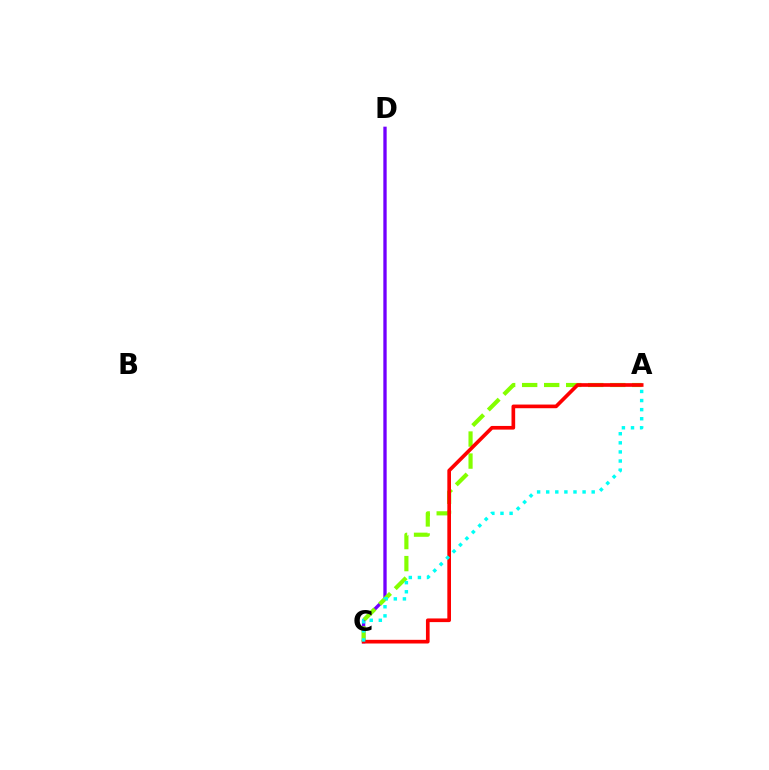{('C', 'D'): [{'color': '#7200ff', 'line_style': 'solid', 'thickness': 2.4}], ('A', 'C'): [{'color': '#84ff00', 'line_style': 'dashed', 'thickness': 2.99}, {'color': '#ff0000', 'line_style': 'solid', 'thickness': 2.64}, {'color': '#00fff6', 'line_style': 'dotted', 'thickness': 2.47}]}